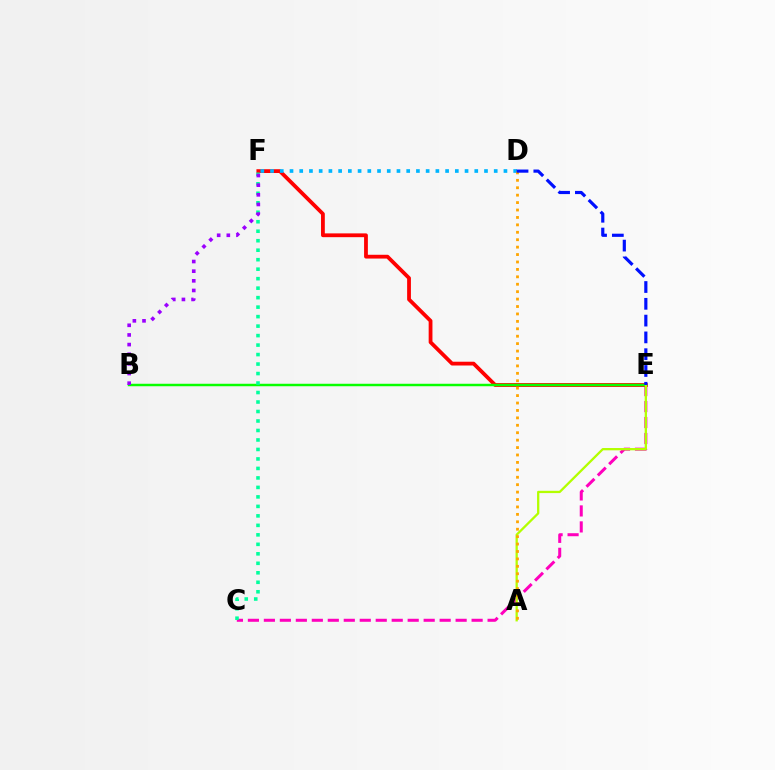{('C', 'E'): [{'color': '#ff00bd', 'line_style': 'dashed', 'thickness': 2.17}], ('E', 'F'): [{'color': '#ff0000', 'line_style': 'solid', 'thickness': 2.73}], ('B', 'E'): [{'color': '#08ff00', 'line_style': 'solid', 'thickness': 1.78}], ('C', 'F'): [{'color': '#00ff9d', 'line_style': 'dotted', 'thickness': 2.58}], ('D', 'F'): [{'color': '#00b5ff', 'line_style': 'dotted', 'thickness': 2.64}], ('B', 'F'): [{'color': '#9b00ff', 'line_style': 'dotted', 'thickness': 2.62}], ('A', 'E'): [{'color': '#b3ff00', 'line_style': 'solid', 'thickness': 1.65}], ('A', 'D'): [{'color': '#ffa500', 'line_style': 'dotted', 'thickness': 2.02}], ('D', 'E'): [{'color': '#0010ff', 'line_style': 'dashed', 'thickness': 2.28}]}